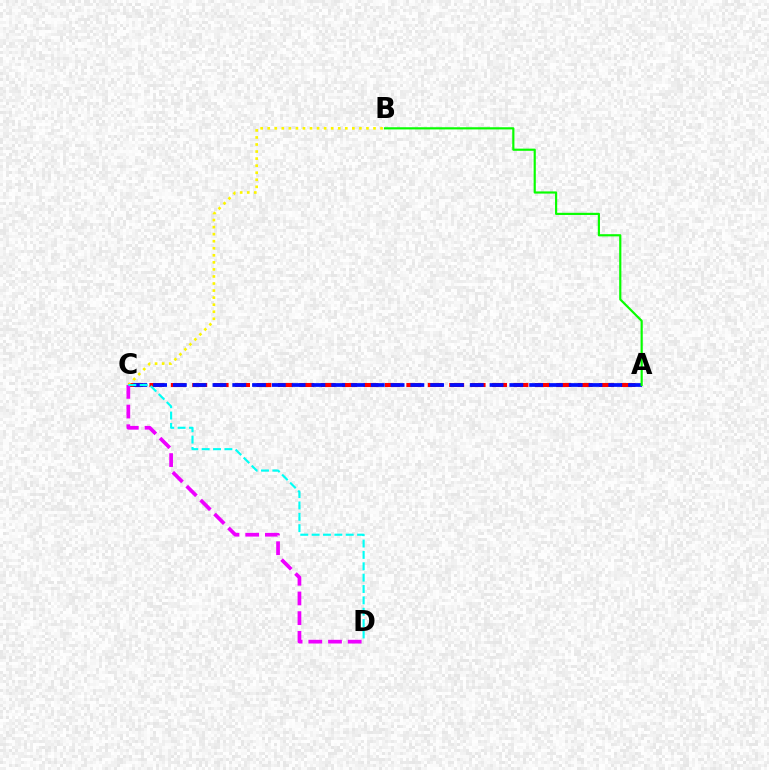{('A', 'C'): [{'color': '#ff0000', 'line_style': 'dashed', 'thickness': 2.91}, {'color': '#0010ff', 'line_style': 'dashed', 'thickness': 2.69}], ('B', 'C'): [{'color': '#fcf500', 'line_style': 'dotted', 'thickness': 1.92}], ('C', 'D'): [{'color': '#ee00ff', 'line_style': 'dashed', 'thickness': 2.67}, {'color': '#00fff6', 'line_style': 'dashed', 'thickness': 1.54}], ('A', 'B'): [{'color': '#08ff00', 'line_style': 'solid', 'thickness': 1.57}]}